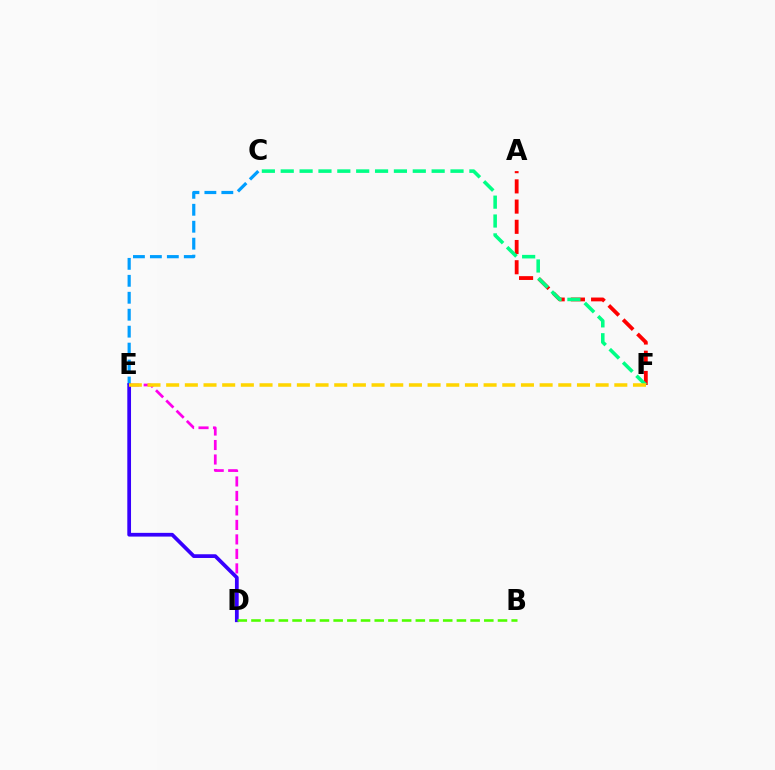{('A', 'F'): [{'color': '#ff0000', 'line_style': 'dashed', 'thickness': 2.75}], ('C', 'E'): [{'color': '#009eff', 'line_style': 'dashed', 'thickness': 2.3}], ('C', 'F'): [{'color': '#00ff86', 'line_style': 'dashed', 'thickness': 2.56}], ('D', 'E'): [{'color': '#ff00ed', 'line_style': 'dashed', 'thickness': 1.97}, {'color': '#3700ff', 'line_style': 'solid', 'thickness': 2.68}], ('E', 'F'): [{'color': '#ffd500', 'line_style': 'dashed', 'thickness': 2.54}], ('B', 'D'): [{'color': '#4fff00', 'line_style': 'dashed', 'thickness': 1.86}]}